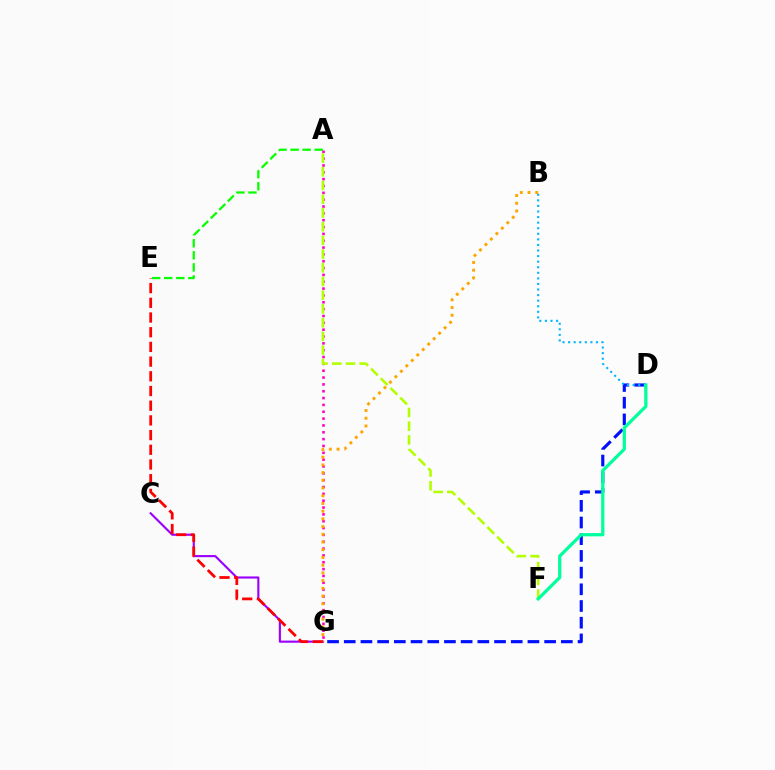{('A', 'E'): [{'color': '#08ff00', 'line_style': 'dashed', 'thickness': 1.64}], ('C', 'G'): [{'color': '#9b00ff', 'line_style': 'solid', 'thickness': 1.53}], ('D', 'G'): [{'color': '#0010ff', 'line_style': 'dashed', 'thickness': 2.27}], ('A', 'G'): [{'color': '#ff00bd', 'line_style': 'dotted', 'thickness': 1.86}], ('B', 'D'): [{'color': '#00b5ff', 'line_style': 'dotted', 'thickness': 1.51}], ('B', 'G'): [{'color': '#ffa500', 'line_style': 'dotted', 'thickness': 2.1}], ('E', 'G'): [{'color': '#ff0000', 'line_style': 'dashed', 'thickness': 2.0}], ('A', 'F'): [{'color': '#b3ff00', 'line_style': 'dashed', 'thickness': 1.86}], ('D', 'F'): [{'color': '#00ff9d', 'line_style': 'solid', 'thickness': 2.33}]}